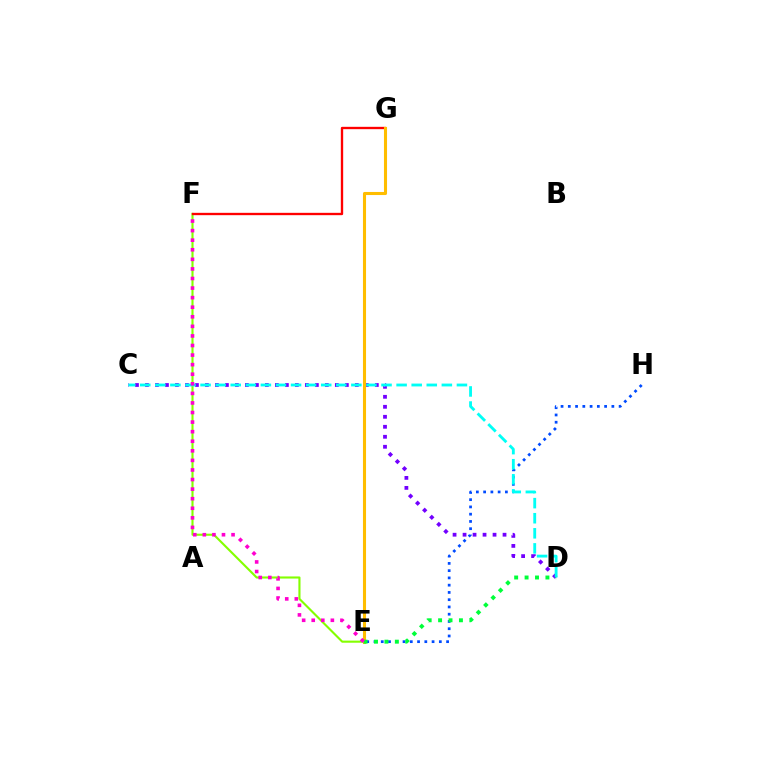{('E', 'F'): [{'color': '#84ff00', 'line_style': 'solid', 'thickness': 1.52}, {'color': '#ff00cf', 'line_style': 'dotted', 'thickness': 2.6}], ('E', 'H'): [{'color': '#004bff', 'line_style': 'dotted', 'thickness': 1.97}], ('F', 'G'): [{'color': '#ff0000', 'line_style': 'solid', 'thickness': 1.69}], ('C', 'D'): [{'color': '#7200ff', 'line_style': 'dotted', 'thickness': 2.72}, {'color': '#00fff6', 'line_style': 'dashed', 'thickness': 2.05}], ('E', 'G'): [{'color': '#ffbd00', 'line_style': 'solid', 'thickness': 2.22}], ('D', 'E'): [{'color': '#00ff39', 'line_style': 'dotted', 'thickness': 2.83}]}